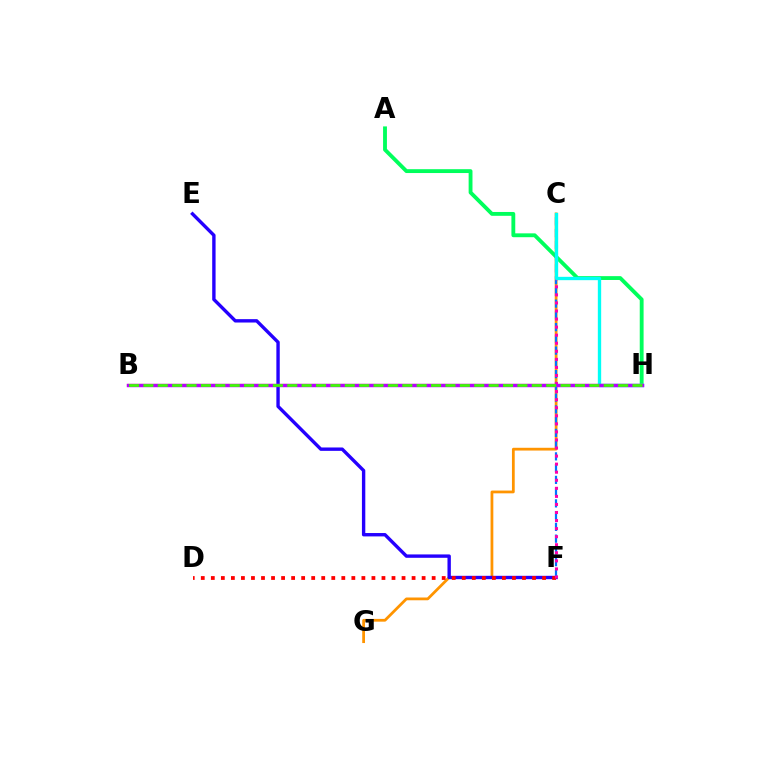{('C', 'G'): [{'color': '#ff9400', 'line_style': 'solid', 'thickness': 1.99}], ('A', 'H'): [{'color': '#00ff5c', 'line_style': 'solid', 'thickness': 2.77}], ('E', 'F'): [{'color': '#2500ff', 'line_style': 'solid', 'thickness': 2.43}], ('B', 'H'): [{'color': '#d1ff00', 'line_style': 'solid', 'thickness': 1.61}, {'color': '#b900ff', 'line_style': 'solid', 'thickness': 2.47}, {'color': '#3dff00', 'line_style': 'dashed', 'thickness': 1.95}], ('D', 'F'): [{'color': '#ff0000', 'line_style': 'dotted', 'thickness': 2.73}], ('C', 'F'): [{'color': '#0074ff', 'line_style': 'dashed', 'thickness': 1.6}, {'color': '#ff00ac', 'line_style': 'dotted', 'thickness': 2.19}], ('C', 'H'): [{'color': '#00fff6', 'line_style': 'solid', 'thickness': 2.4}]}